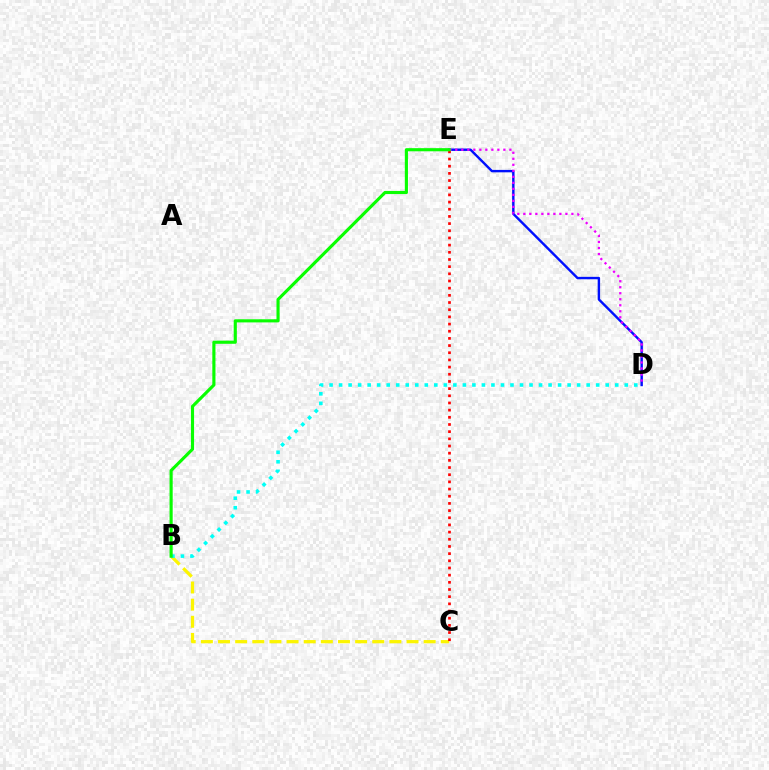{('B', 'C'): [{'color': '#fcf500', 'line_style': 'dashed', 'thickness': 2.33}], ('C', 'E'): [{'color': '#ff0000', 'line_style': 'dotted', 'thickness': 1.95}], ('D', 'E'): [{'color': '#0010ff', 'line_style': 'solid', 'thickness': 1.74}, {'color': '#ee00ff', 'line_style': 'dotted', 'thickness': 1.63}], ('B', 'D'): [{'color': '#00fff6', 'line_style': 'dotted', 'thickness': 2.59}], ('B', 'E'): [{'color': '#08ff00', 'line_style': 'solid', 'thickness': 2.26}]}